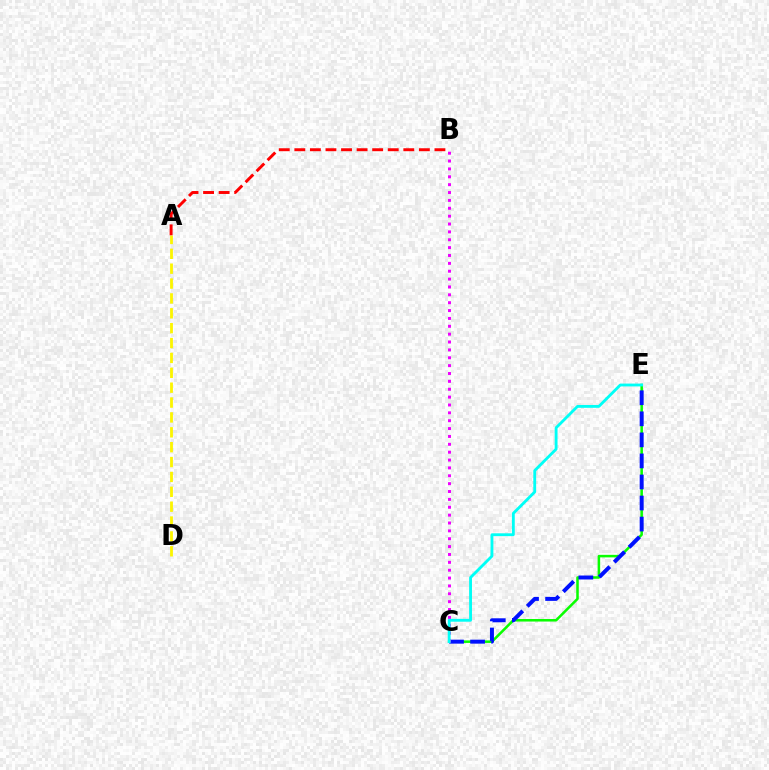{('C', 'E'): [{'color': '#08ff00', 'line_style': 'solid', 'thickness': 1.82}, {'color': '#0010ff', 'line_style': 'dashed', 'thickness': 2.86}, {'color': '#00fff6', 'line_style': 'solid', 'thickness': 2.04}], ('A', 'D'): [{'color': '#fcf500', 'line_style': 'dashed', 'thickness': 2.02}], ('A', 'B'): [{'color': '#ff0000', 'line_style': 'dashed', 'thickness': 2.11}], ('B', 'C'): [{'color': '#ee00ff', 'line_style': 'dotted', 'thickness': 2.14}]}